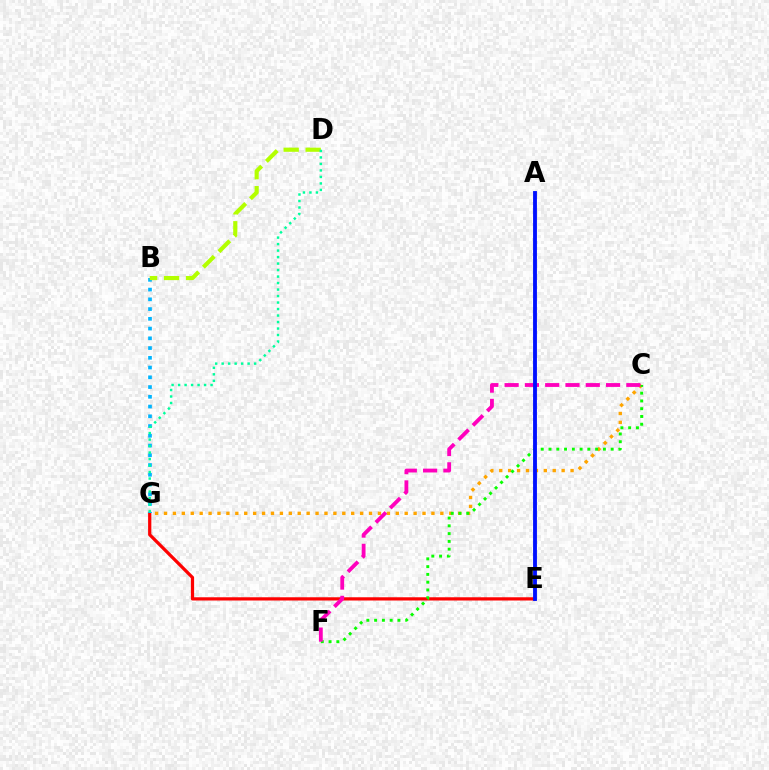{('E', 'G'): [{'color': '#ff0000', 'line_style': 'solid', 'thickness': 2.33}], ('B', 'G'): [{'color': '#00b5ff', 'line_style': 'dotted', 'thickness': 2.65}], ('A', 'E'): [{'color': '#9b00ff', 'line_style': 'solid', 'thickness': 1.56}, {'color': '#0010ff', 'line_style': 'solid', 'thickness': 2.77}], ('C', 'G'): [{'color': '#ffa500', 'line_style': 'dotted', 'thickness': 2.42}], ('C', 'F'): [{'color': '#08ff00', 'line_style': 'dotted', 'thickness': 2.11}, {'color': '#ff00bd', 'line_style': 'dashed', 'thickness': 2.76}], ('B', 'D'): [{'color': '#b3ff00', 'line_style': 'dashed', 'thickness': 2.99}], ('D', 'G'): [{'color': '#00ff9d', 'line_style': 'dotted', 'thickness': 1.76}]}